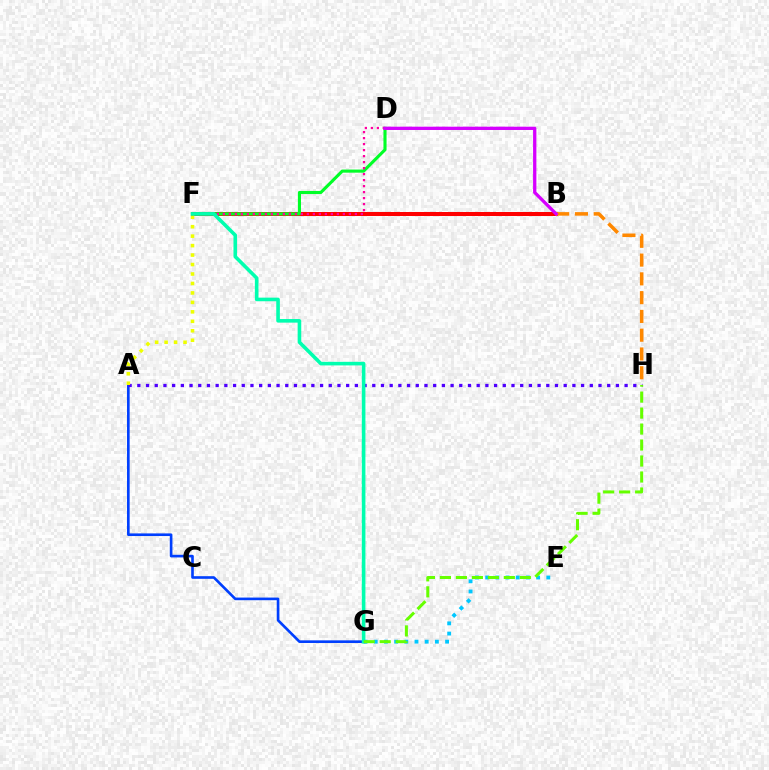{('A', 'G'): [{'color': '#003fff', 'line_style': 'solid', 'thickness': 1.9}], ('B', 'F'): [{'color': '#ff0000', 'line_style': 'solid', 'thickness': 2.89}], ('D', 'F'): [{'color': '#00ff27', 'line_style': 'solid', 'thickness': 2.24}, {'color': '#ff00a0', 'line_style': 'dotted', 'thickness': 1.63}], ('A', 'H'): [{'color': '#4f00ff', 'line_style': 'dotted', 'thickness': 2.36}], ('A', 'F'): [{'color': '#eeff00', 'line_style': 'dotted', 'thickness': 2.57}], ('B', 'H'): [{'color': '#ff8800', 'line_style': 'dashed', 'thickness': 2.55}], ('F', 'G'): [{'color': '#00ffaf', 'line_style': 'solid', 'thickness': 2.59}], ('E', 'G'): [{'color': '#00c7ff', 'line_style': 'dotted', 'thickness': 2.77}], ('G', 'H'): [{'color': '#66ff00', 'line_style': 'dashed', 'thickness': 2.17}], ('B', 'D'): [{'color': '#d600ff', 'line_style': 'solid', 'thickness': 2.38}]}